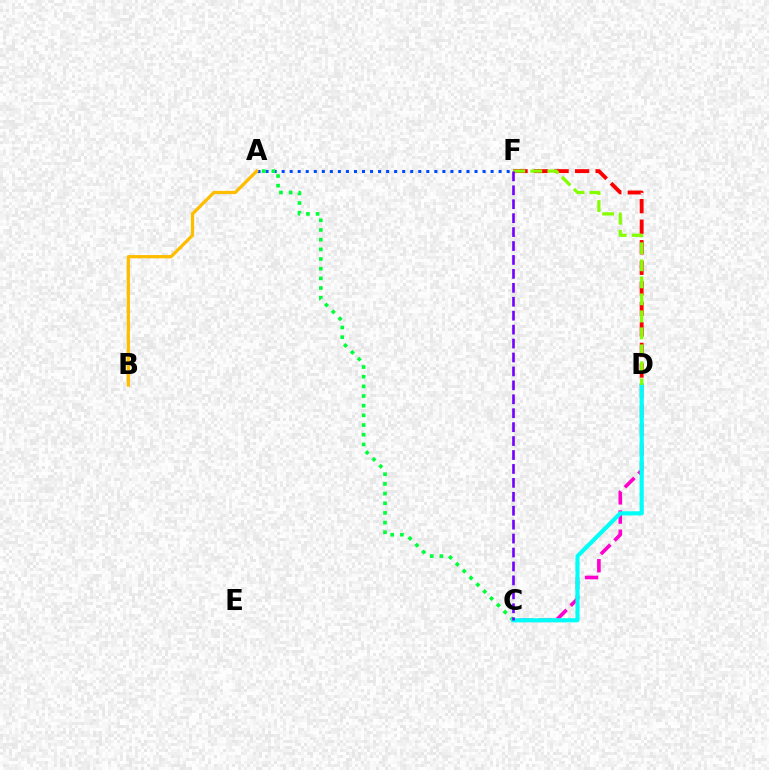{('C', 'D'): [{'color': '#ff00cf', 'line_style': 'dashed', 'thickness': 2.6}, {'color': '#00fff6', 'line_style': 'solid', 'thickness': 2.97}], ('A', 'F'): [{'color': '#004bff', 'line_style': 'dotted', 'thickness': 2.18}], ('D', 'F'): [{'color': '#ff0000', 'line_style': 'dashed', 'thickness': 2.79}, {'color': '#84ff00', 'line_style': 'dashed', 'thickness': 2.31}], ('A', 'C'): [{'color': '#00ff39', 'line_style': 'dotted', 'thickness': 2.63}], ('C', 'F'): [{'color': '#7200ff', 'line_style': 'dashed', 'thickness': 1.89}], ('A', 'B'): [{'color': '#ffbd00', 'line_style': 'solid', 'thickness': 2.33}]}